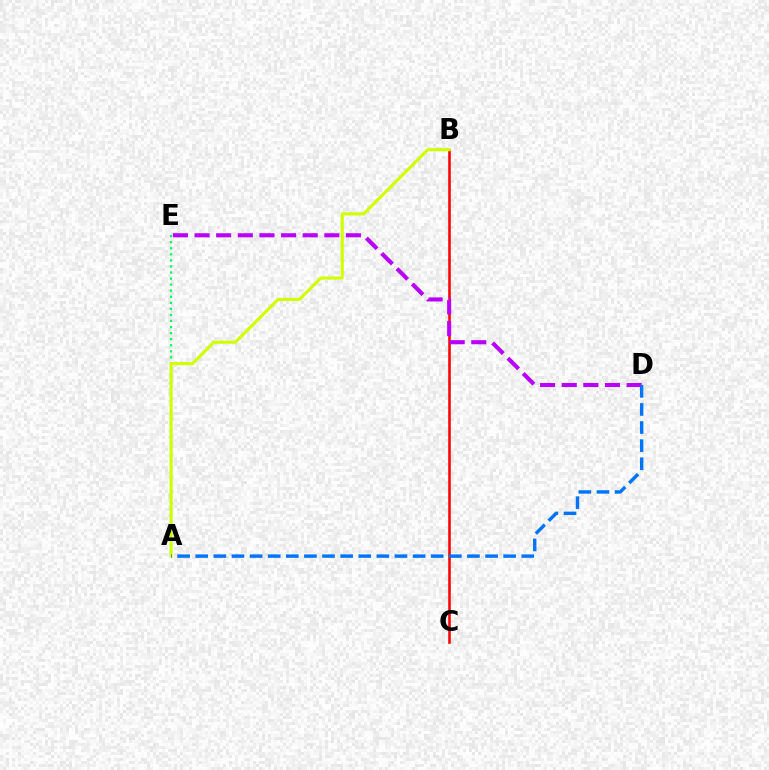{('B', 'C'): [{'color': '#ff0000', 'line_style': 'solid', 'thickness': 1.85}], ('D', 'E'): [{'color': '#b900ff', 'line_style': 'dashed', 'thickness': 2.94}], ('A', 'E'): [{'color': '#00ff5c', 'line_style': 'dotted', 'thickness': 1.65}], ('A', 'B'): [{'color': '#d1ff00', 'line_style': 'solid', 'thickness': 2.24}], ('A', 'D'): [{'color': '#0074ff', 'line_style': 'dashed', 'thickness': 2.46}]}